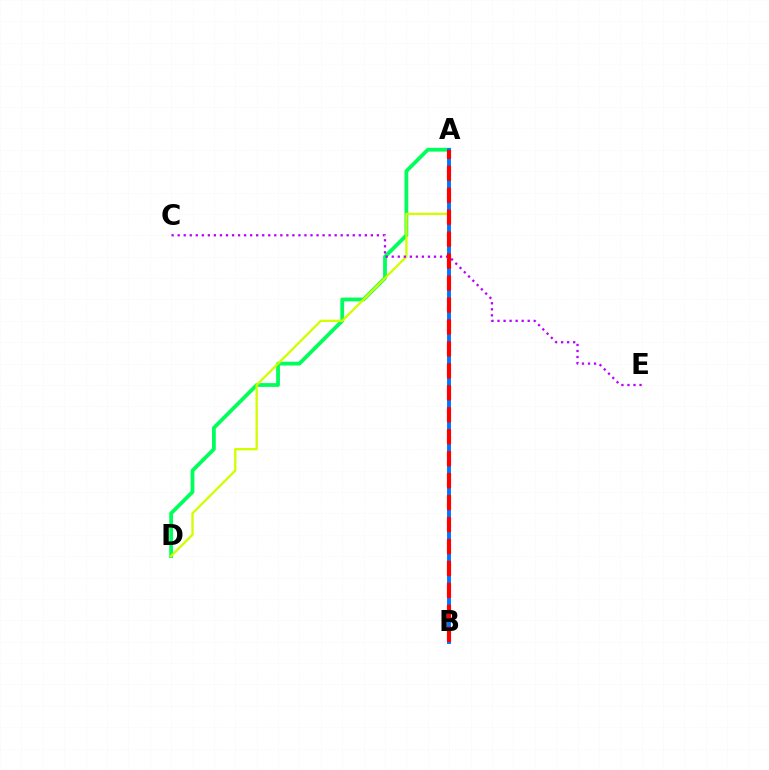{('A', 'D'): [{'color': '#00ff5c', 'line_style': 'solid', 'thickness': 2.73}, {'color': '#d1ff00', 'line_style': 'solid', 'thickness': 1.67}], ('A', 'B'): [{'color': '#0074ff', 'line_style': 'solid', 'thickness': 2.8}, {'color': '#ff0000', 'line_style': 'dashed', 'thickness': 2.98}], ('C', 'E'): [{'color': '#b900ff', 'line_style': 'dotted', 'thickness': 1.64}]}